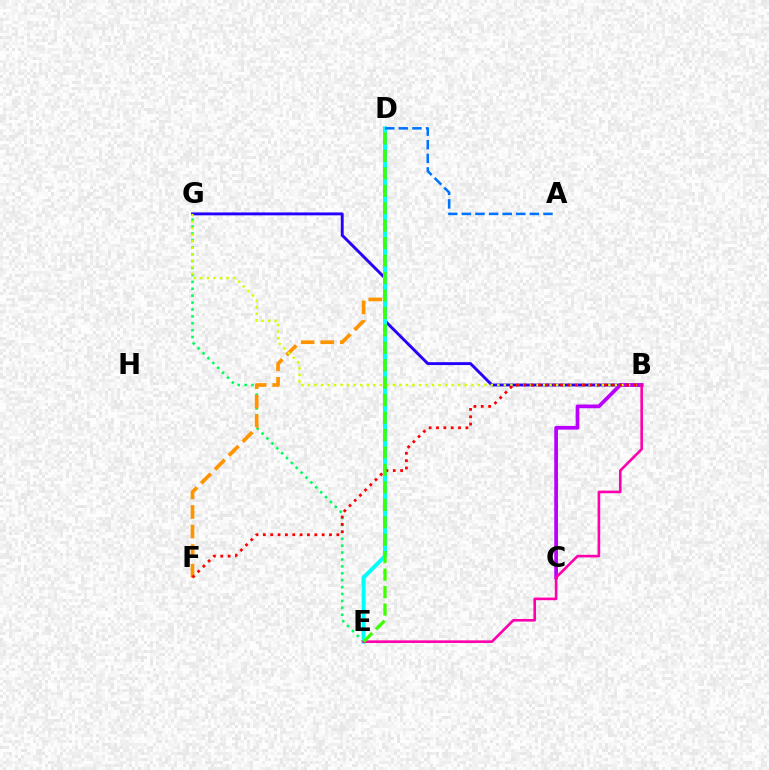{('E', 'G'): [{'color': '#00ff5c', 'line_style': 'dotted', 'thickness': 1.88}], ('B', 'G'): [{'color': '#2500ff', 'line_style': 'solid', 'thickness': 2.08}, {'color': '#d1ff00', 'line_style': 'dotted', 'thickness': 1.77}], ('B', 'C'): [{'color': '#b900ff', 'line_style': 'solid', 'thickness': 2.68}], ('D', 'F'): [{'color': '#ff9400', 'line_style': 'dashed', 'thickness': 2.66}], ('D', 'E'): [{'color': '#00fff6', 'line_style': 'solid', 'thickness': 2.84}, {'color': '#3dff00', 'line_style': 'dashed', 'thickness': 2.37}], ('B', 'E'): [{'color': '#ff00ac', 'line_style': 'solid', 'thickness': 1.88}], ('B', 'F'): [{'color': '#ff0000', 'line_style': 'dotted', 'thickness': 2.0}], ('A', 'D'): [{'color': '#0074ff', 'line_style': 'dashed', 'thickness': 1.85}]}